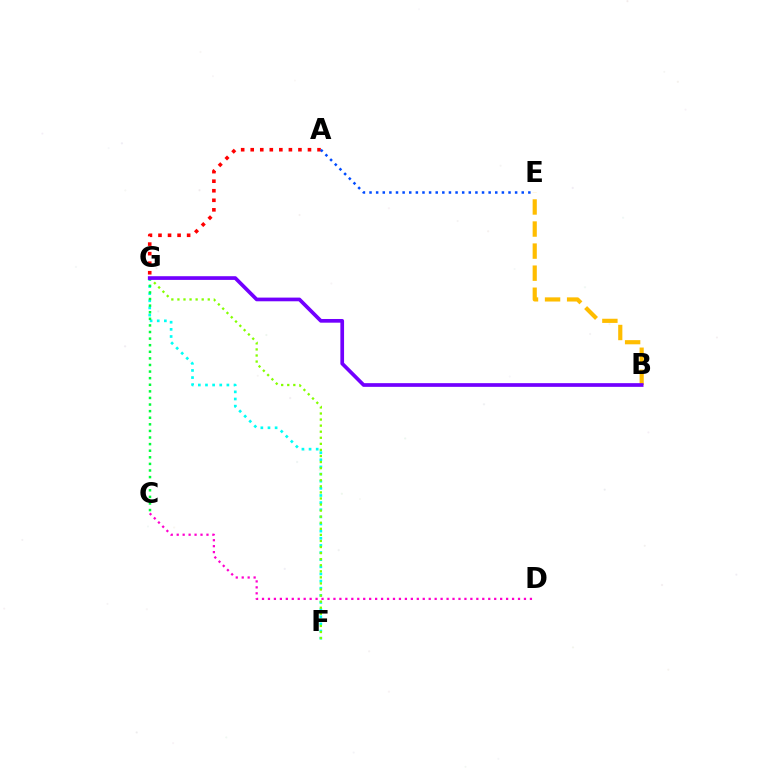{('A', 'G'): [{'color': '#ff0000', 'line_style': 'dotted', 'thickness': 2.59}], ('B', 'E'): [{'color': '#ffbd00', 'line_style': 'dashed', 'thickness': 3.0}], ('F', 'G'): [{'color': '#00fff6', 'line_style': 'dotted', 'thickness': 1.94}, {'color': '#84ff00', 'line_style': 'dotted', 'thickness': 1.65}], ('C', 'G'): [{'color': '#00ff39', 'line_style': 'dotted', 'thickness': 1.79}], ('A', 'E'): [{'color': '#004bff', 'line_style': 'dotted', 'thickness': 1.8}], ('B', 'G'): [{'color': '#7200ff', 'line_style': 'solid', 'thickness': 2.66}], ('C', 'D'): [{'color': '#ff00cf', 'line_style': 'dotted', 'thickness': 1.62}]}